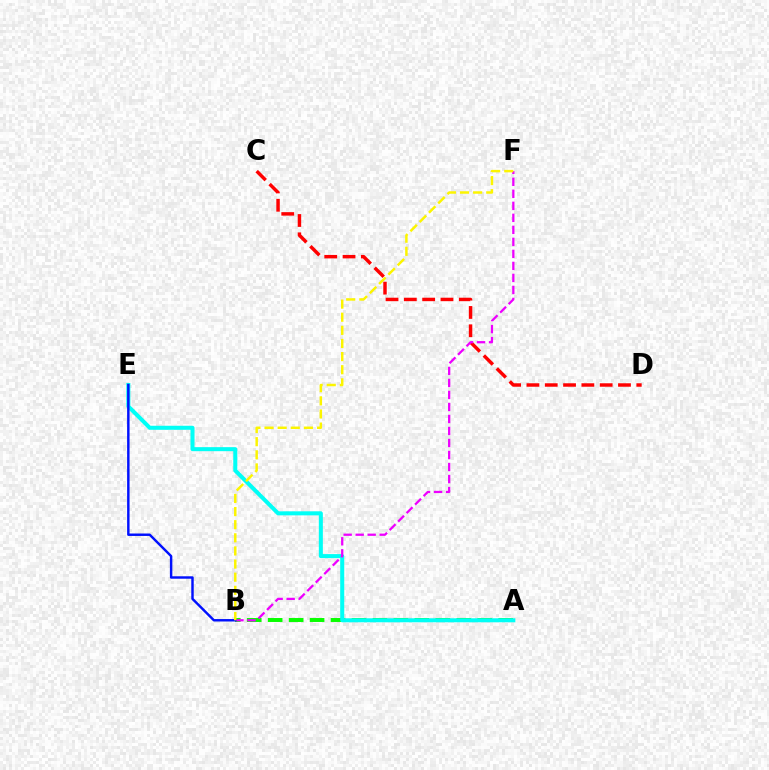{('A', 'B'): [{'color': '#08ff00', 'line_style': 'dashed', 'thickness': 2.85}], ('A', 'E'): [{'color': '#00fff6', 'line_style': 'solid', 'thickness': 2.9}], ('C', 'D'): [{'color': '#ff0000', 'line_style': 'dashed', 'thickness': 2.49}], ('B', 'F'): [{'color': '#ee00ff', 'line_style': 'dashed', 'thickness': 1.63}, {'color': '#fcf500', 'line_style': 'dashed', 'thickness': 1.78}], ('B', 'E'): [{'color': '#0010ff', 'line_style': 'solid', 'thickness': 1.76}]}